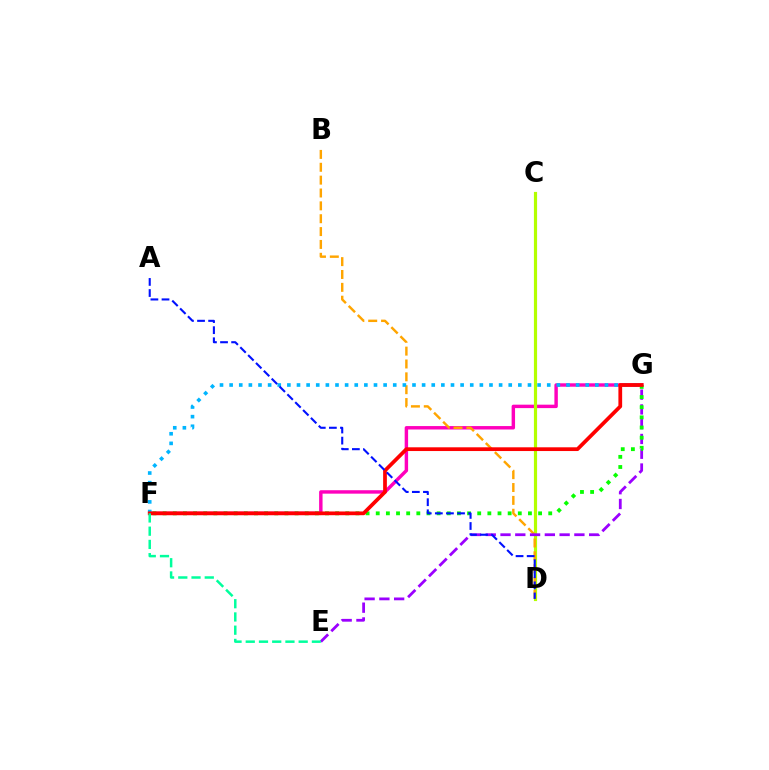{('F', 'G'): [{'color': '#ff00bd', 'line_style': 'solid', 'thickness': 2.47}, {'color': '#08ff00', 'line_style': 'dotted', 'thickness': 2.76}, {'color': '#00b5ff', 'line_style': 'dotted', 'thickness': 2.61}, {'color': '#ff0000', 'line_style': 'solid', 'thickness': 2.69}], ('C', 'D'): [{'color': '#b3ff00', 'line_style': 'solid', 'thickness': 2.28}], ('B', 'D'): [{'color': '#ffa500', 'line_style': 'dashed', 'thickness': 1.75}], ('E', 'G'): [{'color': '#9b00ff', 'line_style': 'dashed', 'thickness': 2.01}], ('E', 'F'): [{'color': '#00ff9d', 'line_style': 'dashed', 'thickness': 1.8}], ('A', 'D'): [{'color': '#0010ff', 'line_style': 'dashed', 'thickness': 1.51}]}